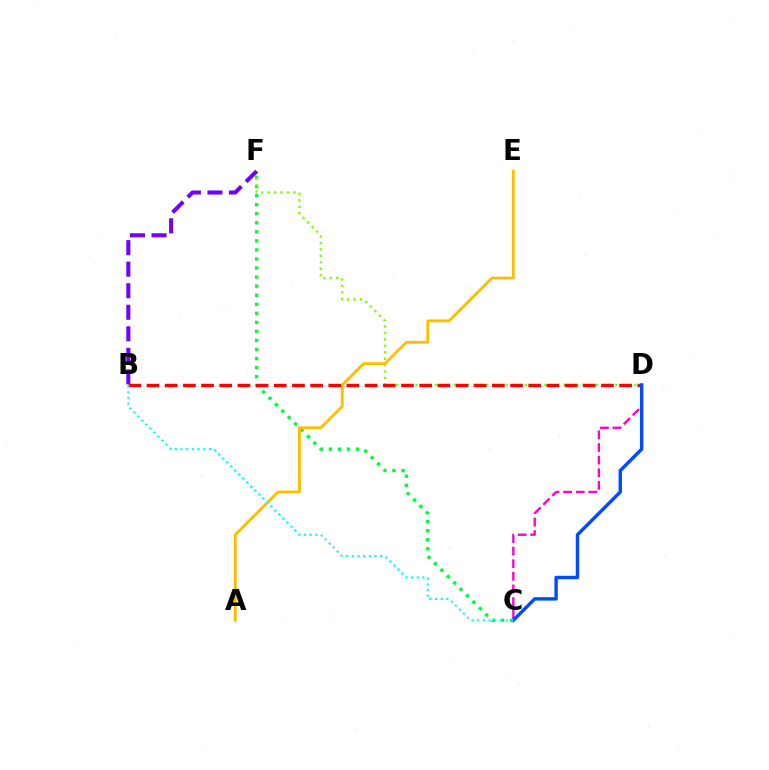{('C', 'F'): [{'color': '#00ff39', 'line_style': 'dotted', 'thickness': 2.46}], ('D', 'F'): [{'color': '#84ff00', 'line_style': 'dotted', 'thickness': 1.75}], ('B', 'F'): [{'color': '#7200ff', 'line_style': 'dashed', 'thickness': 2.93}], ('A', 'E'): [{'color': '#ffbd00', 'line_style': 'solid', 'thickness': 2.05}], ('B', 'D'): [{'color': '#ff0000', 'line_style': 'dashed', 'thickness': 2.47}], ('C', 'D'): [{'color': '#ff00cf', 'line_style': 'dashed', 'thickness': 1.71}, {'color': '#004bff', 'line_style': 'solid', 'thickness': 2.46}], ('B', 'C'): [{'color': '#00fff6', 'line_style': 'dotted', 'thickness': 1.54}]}